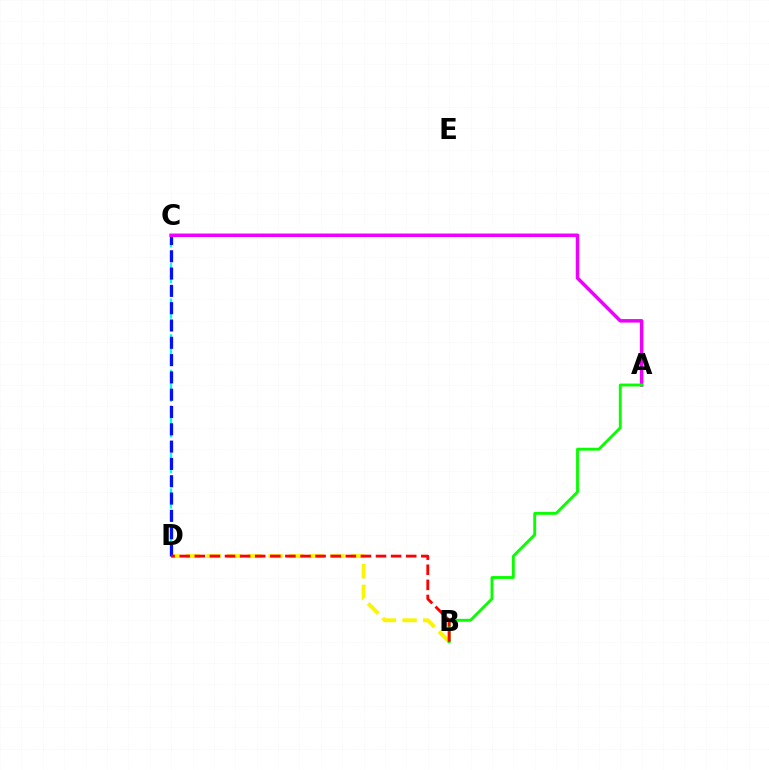{('C', 'D'): [{'color': '#00fff6', 'line_style': 'dashed', 'thickness': 1.61}, {'color': '#0010ff', 'line_style': 'dashed', 'thickness': 2.35}], ('B', 'D'): [{'color': '#fcf500', 'line_style': 'dashed', 'thickness': 2.8}, {'color': '#ff0000', 'line_style': 'dashed', 'thickness': 2.05}], ('A', 'C'): [{'color': '#ee00ff', 'line_style': 'solid', 'thickness': 2.51}], ('A', 'B'): [{'color': '#08ff00', 'line_style': 'solid', 'thickness': 2.06}]}